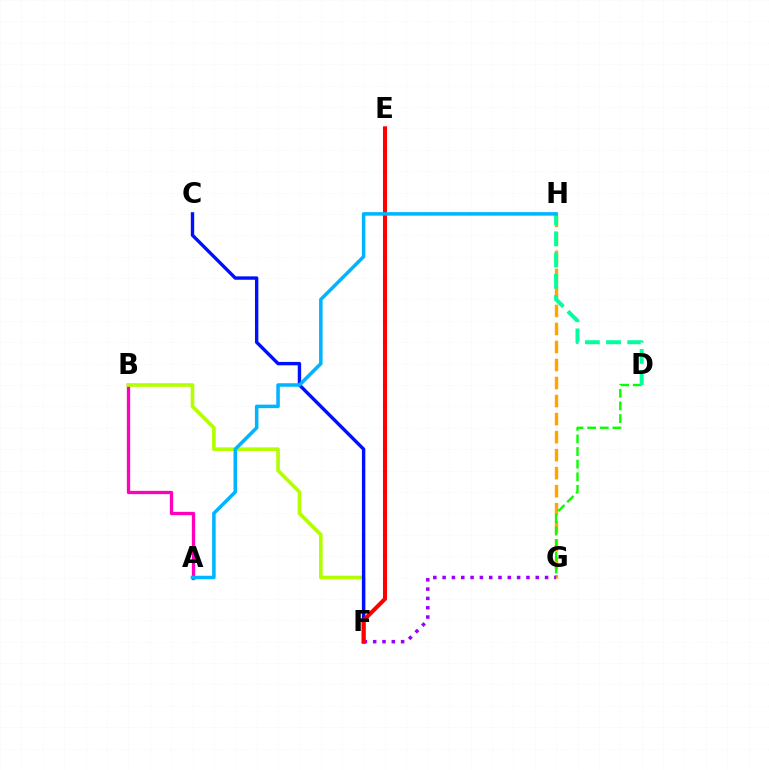{('A', 'B'): [{'color': '#ff00bd', 'line_style': 'solid', 'thickness': 2.38}], ('G', 'H'): [{'color': '#ffa500', 'line_style': 'dashed', 'thickness': 2.45}], ('F', 'G'): [{'color': '#9b00ff', 'line_style': 'dotted', 'thickness': 2.53}], ('D', 'G'): [{'color': '#08ff00', 'line_style': 'dashed', 'thickness': 1.72}], ('B', 'F'): [{'color': '#b3ff00', 'line_style': 'solid', 'thickness': 2.62}], ('C', 'F'): [{'color': '#0010ff', 'line_style': 'solid', 'thickness': 2.44}], ('E', 'F'): [{'color': '#ff0000', 'line_style': 'solid', 'thickness': 2.92}], ('D', 'H'): [{'color': '#00ff9d', 'line_style': 'dashed', 'thickness': 2.88}], ('A', 'H'): [{'color': '#00b5ff', 'line_style': 'solid', 'thickness': 2.54}]}